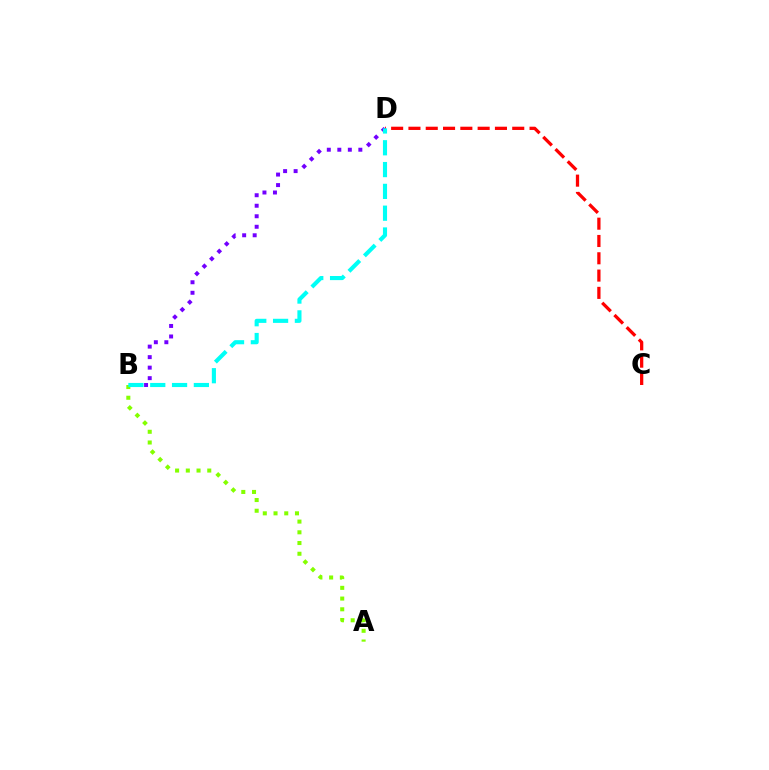{('A', 'B'): [{'color': '#84ff00', 'line_style': 'dotted', 'thickness': 2.91}], ('B', 'D'): [{'color': '#7200ff', 'line_style': 'dotted', 'thickness': 2.86}, {'color': '#00fff6', 'line_style': 'dashed', 'thickness': 2.96}], ('C', 'D'): [{'color': '#ff0000', 'line_style': 'dashed', 'thickness': 2.35}]}